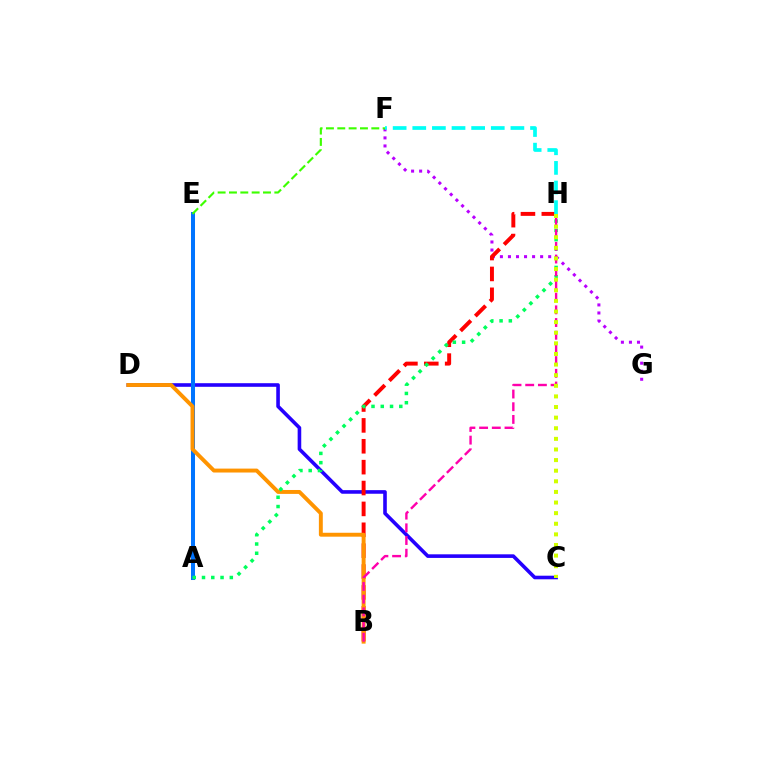{('C', 'D'): [{'color': '#2500ff', 'line_style': 'solid', 'thickness': 2.59}], ('A', 'E'): [{'color': '#0074ff', 'line_style': 'solid', 'thickness': 2.89}], ('F', 'G'): [{'color': '#b900ff', 'line_style': 'dotted', 'thickness': 2.19}], ('E', 'F'): [{'color': '#3dff00', 'line_style': 'dashed', 'thickness': 1.54}], ('B', 'H'): [{'color': '#ff0000', 'line_style': 'dashed', 'thickness': 2.84}, {'color': '#ff00ac', 'line_style': 'dashed', 'thickness': 1.72}], ('B', 'D'): [{'color': '#ff9400', 'line_style': 'solid', 'thickness': 2.82}], ('A', 'H'): [{'color': '#00ff5c', 'line_style': 'dotted', 'thickness': 2.52}], ('C', 'H'): [{'color': '#d1ff00', 'line_style': 'dotted', 'thickness': 2.88}], ('F', 'H'): [{'color': '#00fff6', 'line_style': 'dashed', 'thickness': 2.67}]}